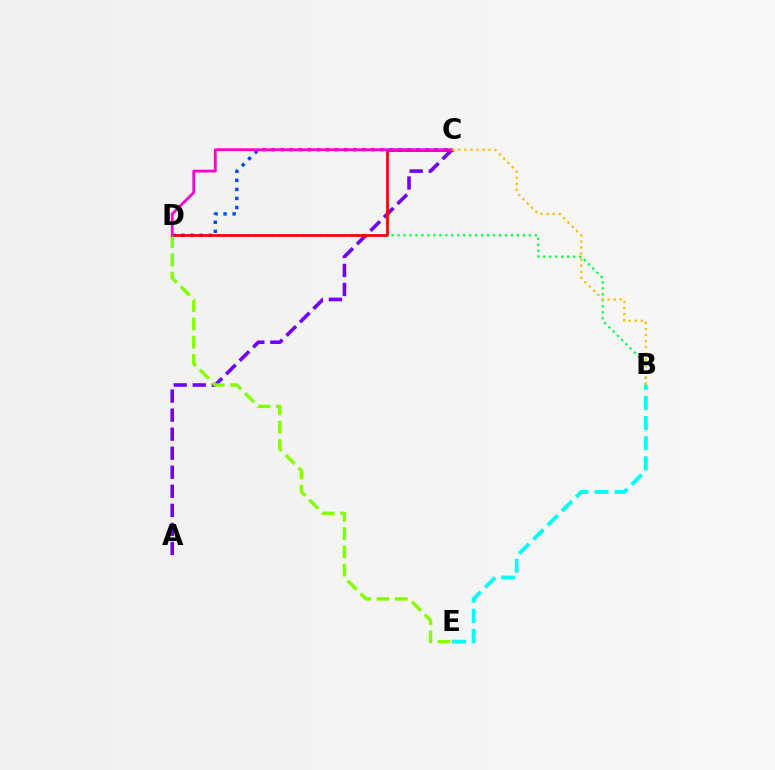{('B', 'D'): [{'color': '#00ff39', 'line_style': 'dotted', 'thickness': 1.62}], ('C', 'D'): [{'color': '#004bff', 'line_style': 'dotted', 'thickness': 2.46}, {'color': '#ff0000', 'line_style': 'solid', 'thickness': 1.97}, {'color': '#ff00cf', 'line_style': 'solid', 'thickness': 2.02}], ('A', 'C'): [{'color': '#7200ff', 'line_style': 'dashed', 'thickness': 2.59}], ('D', 'E'): [{'color': '#84ff00', 'line_style': 'dashed', 'thickness': 2.48}], ('B', 'C'): [{'color': '#ffbd00', 'line_style': 'dotted', 'thickness': 1.65}], ('B', 'E'): [{'color': '#00fff6', 'line_style': 'dashed', 'thickness': 2.74}]}